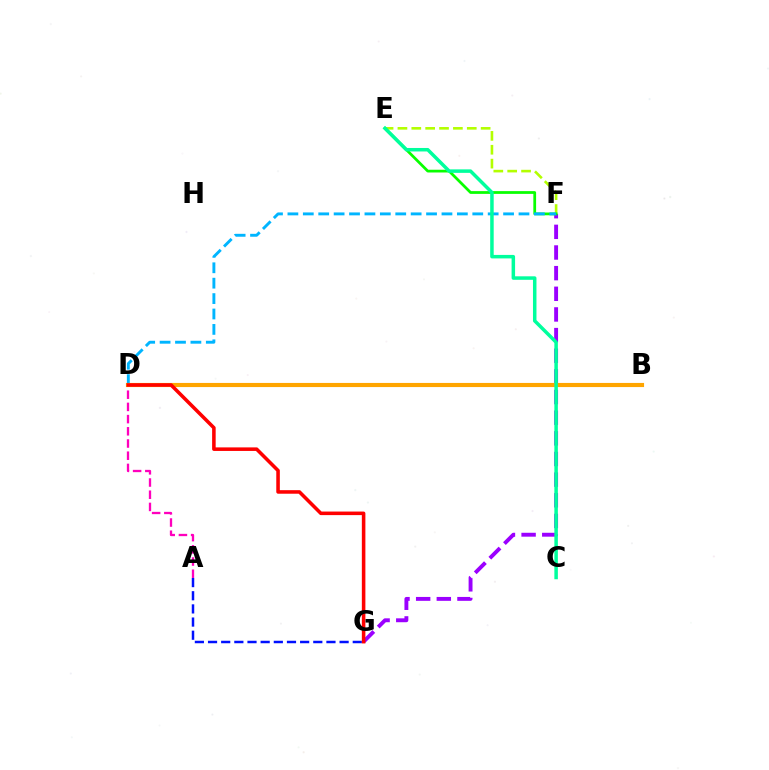{('F', 'G'): [{'color': '#9b00ff', 'line_style': 'dashed', 'thickness': 2.81}], ('A', 'G'): [{'color': '#0010ff', 'line_style': 'dashed', 'thickness': 1.79}], ('A', 'D'): [{'color': '#ff00bd', 'line_style': 'dashed', 'thickness': 1.66}], ('E', 'F'): [{'color': '#b3ff00', 'line_style': 'dashed', 'thickness': 1.88}, {'color': '#08ff00', 'line_style': 'solid', 'thickness': 1.98}], ('D', 'F'): [{'color': '#00b5ff', 'line_style': 'dashed', 'thickness': 2.09}], ('B', 'D'): [{'color': '#ffa500', 'line_style': 'solid', 'thickness': 2.97}], ('C', 'E'): [{'color': '#00ff9d', 'line_style': 'solid', 'thickness': 2.52}], ('D', 'G'): [{'color': '#ff0000', 'line_style': 'solid', 'thickness': 2.56}]}